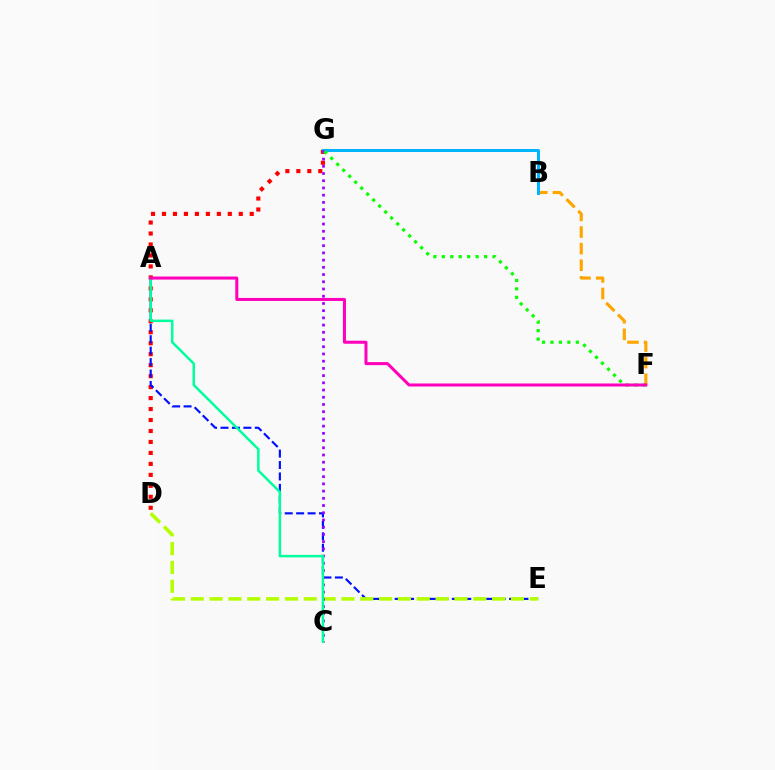{('D', 'G'): [{'color': '#ff0000', 'line_style': 'dotted', 'thickness': 2.98}], ('B', 'F'): [{'color': '#ffa500', 'line_style': 'dashed', 'thickness': 2.25}], ('B', 'G'): [{'color': '#00b5ff', 'line_style': 'solid', 'thickness': 2.15}], ('A', 'E'): [{'color': '#0010ff', 'line_style': 'dashed', 'thickness': 1.55}], ('D', 'E'): [{'color': '#b3ff00', 'line_style': 'dashed', 'thickness': 2.56}], ('C', 'G'): [{'color': '#9b00ff', 'line_style': 'dotted', 'thickness': 1.96}], ('A', 'C'): [{'color': '#00ff9d', 'line_style': 'solid', 'thickness': 1.8}], ('F', 'G'): [{'color': '#08ff00', 'line_style': 'dotted', 'thickness': 2.3}], ('A', 'F'): [{'color': '#ff00bd', 'line_style': 'solid', 'thickness': 2.18}]}